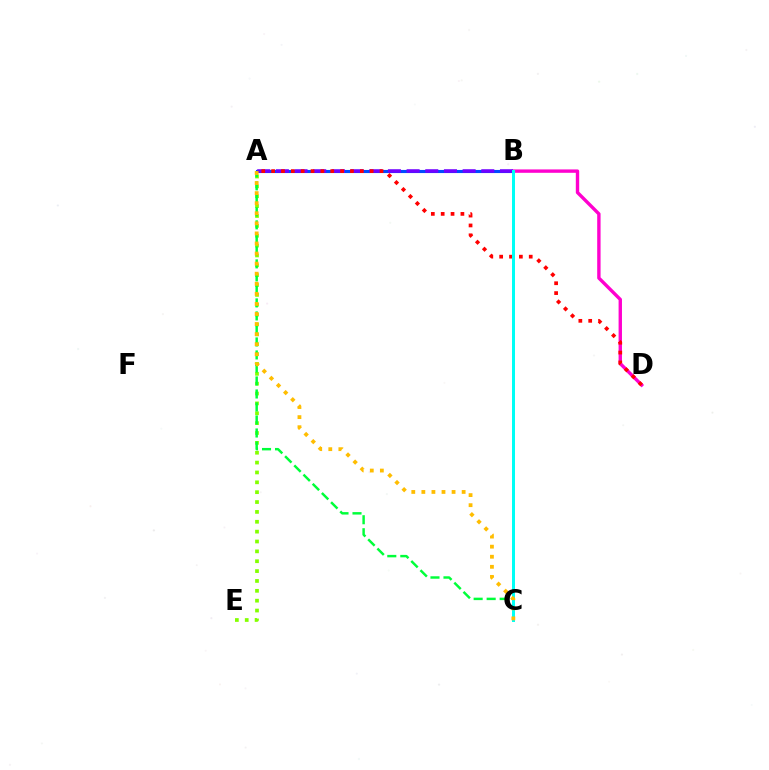{('A', 'B'): [{'color': '#004bff', 'line_style': 'solid', 'thickness': 2.24}, {'color': '#7200ff', 'line_style': 'dashed', 'thickness': 2.54}], ('A', 'E'): [{'color': '#84ff00', 'line_style': 'dotted', 'thickness': 2.68}], ('B', 'D'): [{'color': '#ff00cf', 'line_style': 'solid', 'thickness': 2.43}], ('A', 'C'): [{'color': '#00ff39', 'line_style': 'dashed', 'thickness': 1.77}, {'color': '#ffbd00', 'line_style': 'dotted', 'thickness': 2.74}], ('A', 'D'): [{'color': '#ff0000', 'line_style': 'dotted', 'thickness': 2.68}], ('B', 'C'): [{'color': '#00fff6', 'line_style': 'solid', 'thickness': 2.16}]}